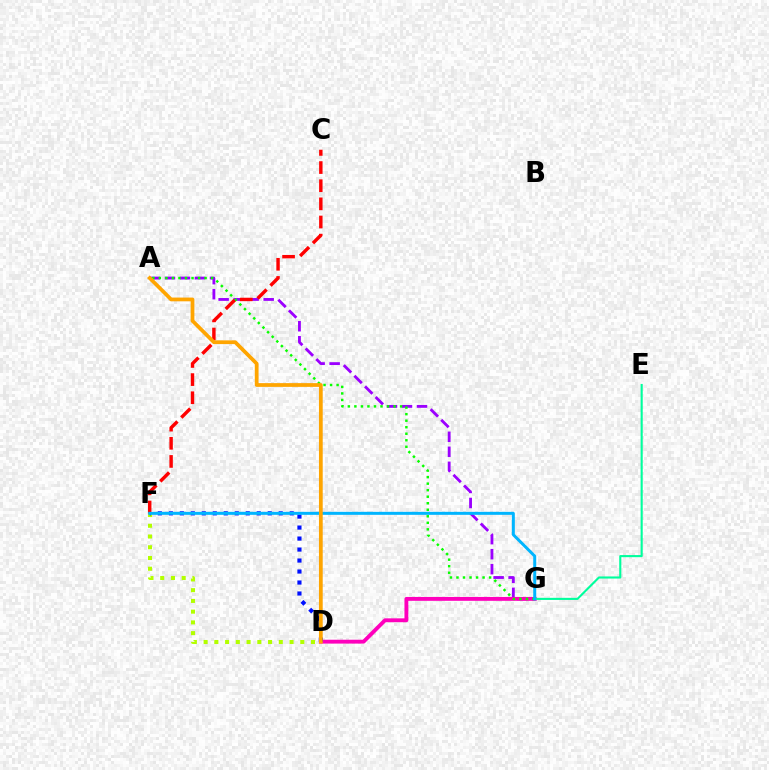{('A', 'G'): [{'color': '#9b00ff', 'line_style': 'dashed', 'thickness': 2.04}, {'color': '#08ff00', 'line_style': 'dotted', 'thickness': 1.77}], ('D', 'G'): [{'color': '#ff00bd', 'line_style': 'solid', 'thickness': 2.78}], ('D', 'F'): [{'color': '#b3ff00', 'line_style': 'dotted', 'thickness': 2.92}, {'color': '#0010ff', 'line_style': 'dotted', 'thickness': 2.99}], ('E', 'G'): [{'color': '#00ff9d', 'line_style': 'solid', 'thickness': 1.52}], ('C', 'F'): [{'color': '#ff0000', 'line_style': 'dashed', 'thickness': 2.46}], ('F', 'G'): [{'color': '#00b5ff', 'line_style': 'solid', 'thickness': 2.15}], ('A', 'D'): [{'color': '#ffa500', 'line_style': 'solid', 'thickness': 2.7}]}